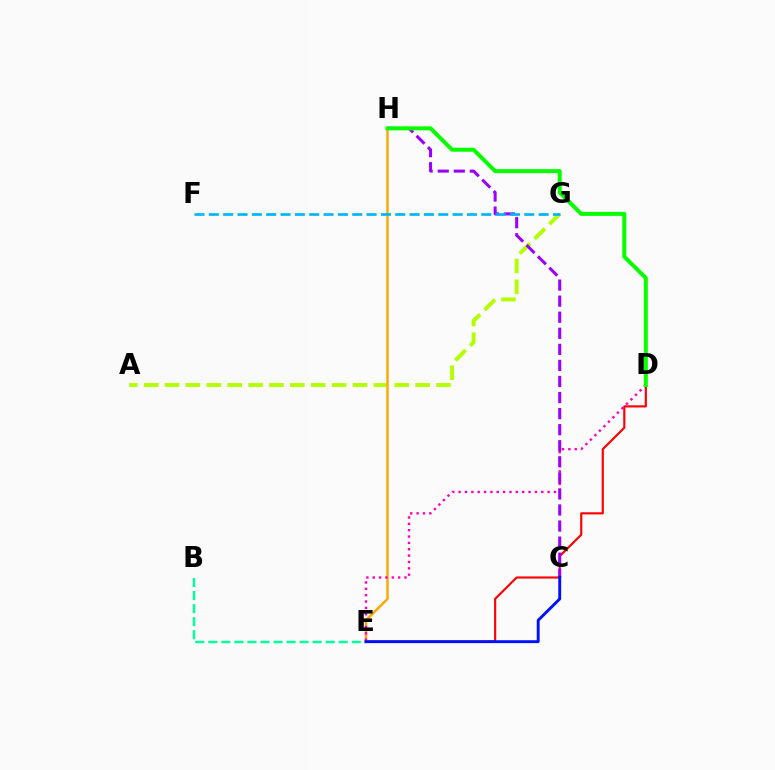{('D', 'E'): [{'color': '#ff0000', 'line_style': 'solid', 'thickness': 1.55}, {'color': '#ff00bd', 'line_style': 'dotted', 'thickness': 1.73}], ('B', 'E'): [{'color': '#00ff9d', 'line_style': 'dashed', 'thickness': 1.77}], ('A', 'G'): [{'color': '#b3ff00', 'line_style': 'dashed', 'thickness': 2.84}], ('E', 'H'): [{'color': '#ffa500', 'line_style': 'solid', 'thickness': 1.74}], ('C', 'H'): [{'color': '#9b00ff', 'line_style': 'dashed', 'thickness': 2.18}], ('D', 'H'): [{'color': '#08ff00', 'line_style': 'solid', 'thickness': 2.88}], ('C', 'E'): [{'color': '#0010ff', 'line_style': 'solid', 'thickness': 2.09}], ('F', 'G'): [{'color': '#00b5ff', 'line_style': 'dashed', 'thickness': 1.95}]}